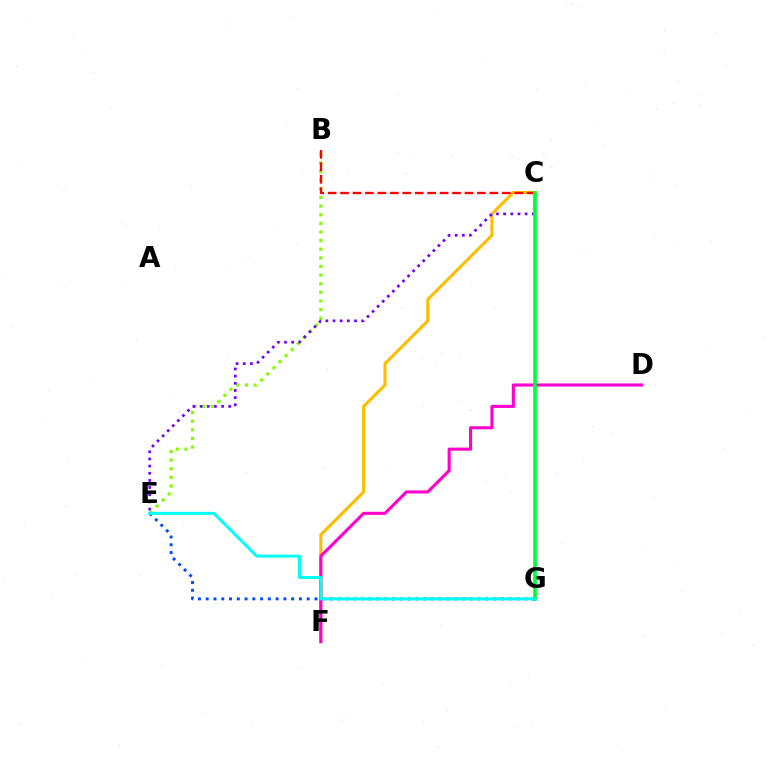{('C', 'F'): [{'color': '#ffbd00', 'line_style': 'solid', 'thickness': 2.21}], ('D', 'F'): [{'color': '#ff00cf', 'line_style': 'solid', 'thickness': 2.23}], ('B', 'E'): [{'color': '#84ff00', 'line_style': 'dotted', 'thickness': 2.34}], ('C', 'E'): [{'color': '#7200ff', 'line_style': 'dotted', 'thickness': 1.95}], ('B', 'C'): [{'color': '#ff0000', 'line_style': 'dashed', 'thickness': 1.69}], ('C', 'G'): [{'color': '#00ff39', 'line_style': 'solid', 'thickness': 2.63}], ('E', 'G'): [{'color': '#004bff', 'line_style': 'dotted', 'thickness': 2.11}, {'color': '#00fff6', 'line_style': 'solid', 'thickness': 2.15}]}